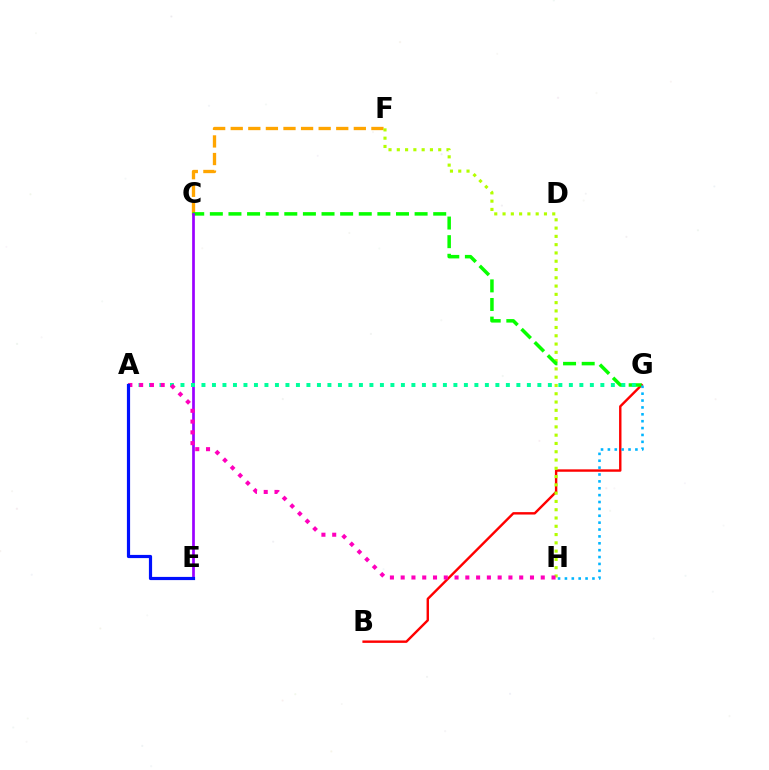{('C', 'F'): [{'color': '#ffa500', 'line_style': 'dashed', 'thickness': 2.39}], ('B', 'G'): [{'color': '#ff0000', 'line_style': 'solid', 'thickness': 1.73}], ('F', 'H'): [{'color': '#b3ff00', 'line_style': 'dotted', 'thickness': 2.25}], ('C', 'G'): [{'color': '#08ff00', 'line_style': 'dashed', 'thickness': 2.53}], ('C', 'E'): [{'color': '#9b00ff', 'line_style': 'solid', 'thickness': 1.95}], ('G', 'H'): [{'color': '#00b5ff', 'line_style': 'dotted', 'thickness': 1.87}], ('A', 'G'): [{'color': '#00ff9d', 'line_style': 'dotted', 'thickness': 2.85}], ('A', 'H'): [{'color': '#ff00bd', 'line_style': 'dotted', 'thickness': 2.93}], ('A', 'E'): [{'color': '#0010ff', 'line_style': 'solid', 'thickness': 2.3}]}